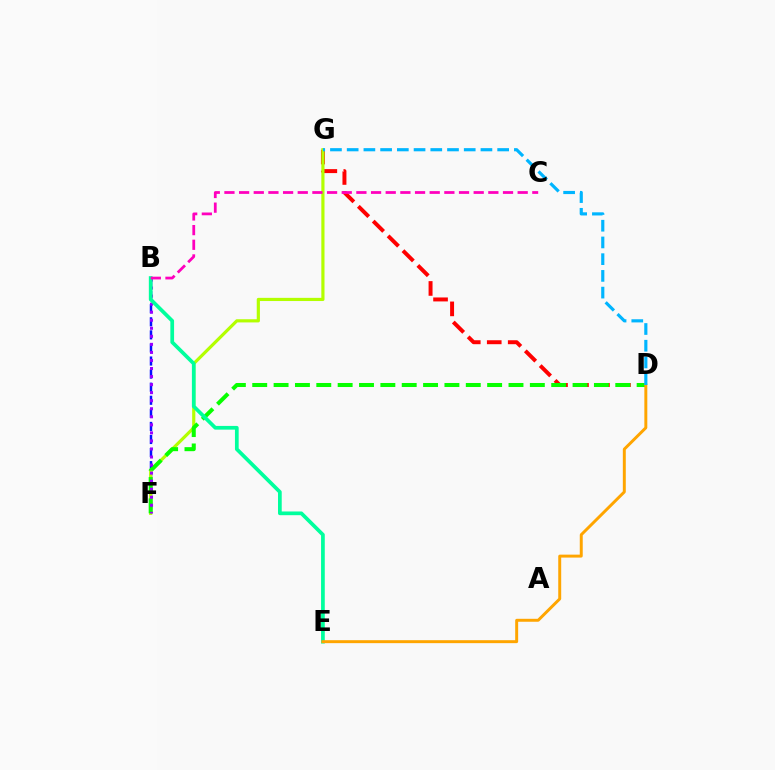{('B', 'F'): [{'color': '#0010ff', 'line_style': 'dashed', 'thickness': 1.78}, {'color': '#9b00ff', 'line_style': 'dotted', 'thickness': 2.19}], ('D', 'G'): [{'color': '#ff0000', 'line_style': 'dashed', 'thickness': 2.85}, {'color': '#00b5ff', 'line_style': 'dashed', 'thickness': 2.27}], ('F', 'G'): [{'color': '#b3ff00', 'line_style': 'solid', 'thickness': 2.29}], ('D', 'F'): [{'color': '#08ff00', 'line_style': 'dashed', 'thickness': 2.9}], ('B', 'E'): [{'color': '#00ff9d', 'line_style': 'solid', 'thickness': 2.67}], ('D', 'E'): [{'color': '#ffa500', 'line_style': 'solid', 'thickness': 2.13}], ('B', 'C'): [{'color': '#ff00bd', 'line_style': 'dashed', 'thickness': 1.99}]}